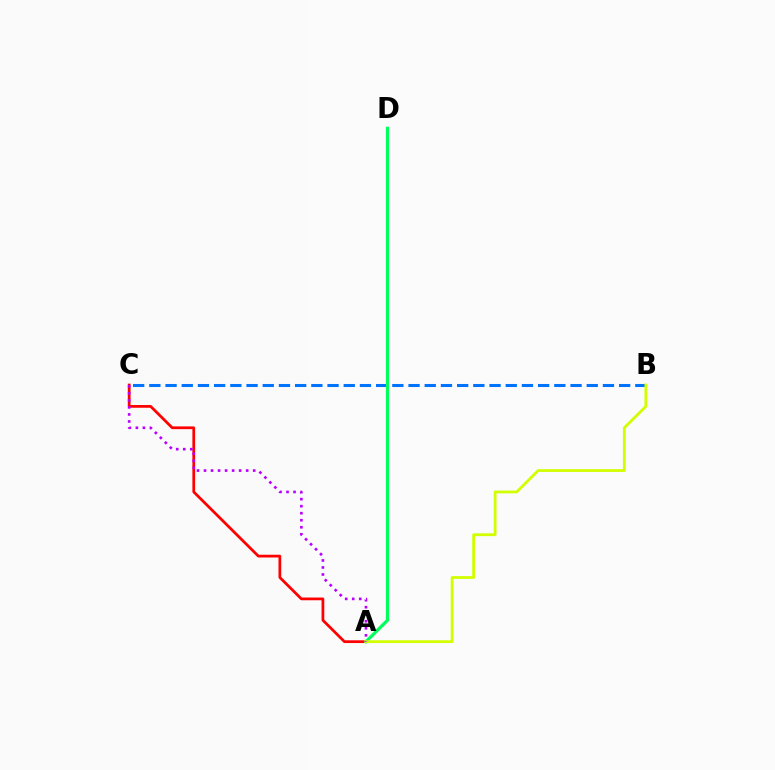{('A', 'C'): [{'color': '#ff0000', 'line_style': 'solid', 'thickness': 1.98}, {'color': '#b900ff', 'line_style': 'dotted', 'thickness': 1.91}], ('B', 'C'): [{'color': '#0074ff', 'line_style': 'dashed', 'thickness': 2.2}], ('A', 'D'): [{'color': '#00ff5c', 'line_style': 'solid', 'thickness': 2.32}], ('A', 'B'): [{'color': '#d1ff00', 'line_style': 'solid', 'thickness': 2.01}]}